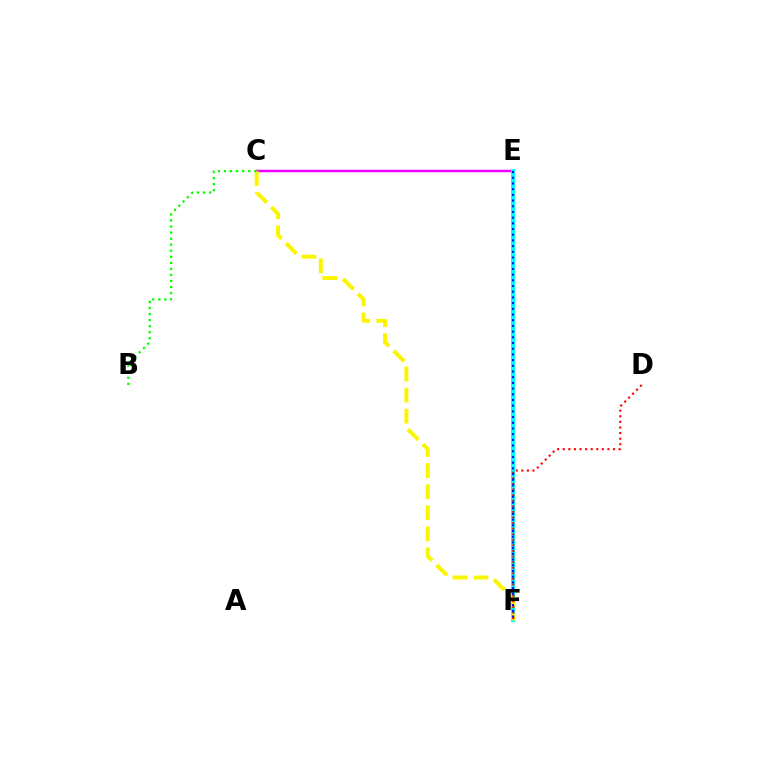{('C', 'E'): [{'color': '#ee00ff', 'line_style': 'solid', 'thickness': 1.8}], ('E', 'F'): [{'color': '#00fff6', 'line_style': 'solid', 'thickness': 2.91}, {'color': '#0010ff', 'line_style': 'dotted', 'thickness': 1.55}], ('C', 'F'): [{'color': '#fcf500', 'line_style': 'dashed', 'thickness': 2.86}], ('B', 'C'): [{'color': '#08ff00', 'line_style': 'dotted', 'thickness': 1.64}], ('D', 'F'): [{'color': '#ff0000', 'line_style': 'dotted', 'thickness': 1.52}]}